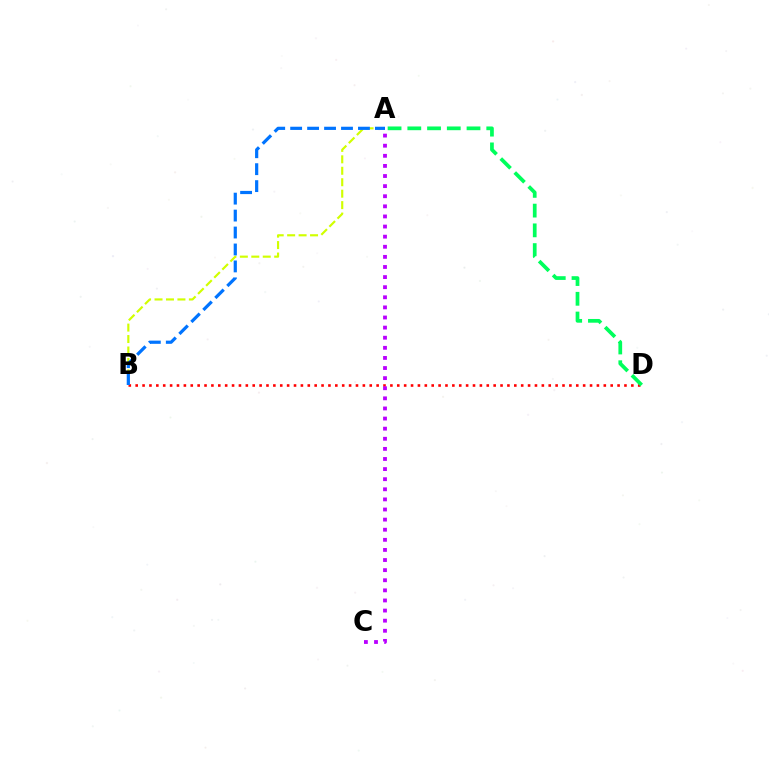{('B', 'D'): [{'color': '#ff0000', 'line_style': 'dotted', 'thickness': 1.87}], ('A', 'B'): [{'color': '#d1ff00', 'line_style': 'dashed', 'thickness': 1.56}, {'color': '#0074ff', 'line_style': 'dashed', 'thickness': 2.3}], ('A', 'C'): [{'color': '#b900ff', 'line_style': 'dotted', 'thickness': 2.75}], ('A', 'D'): [{'color': '#00ff5c', 'line_style': 'dashed', 'thickness': 2.68}]}